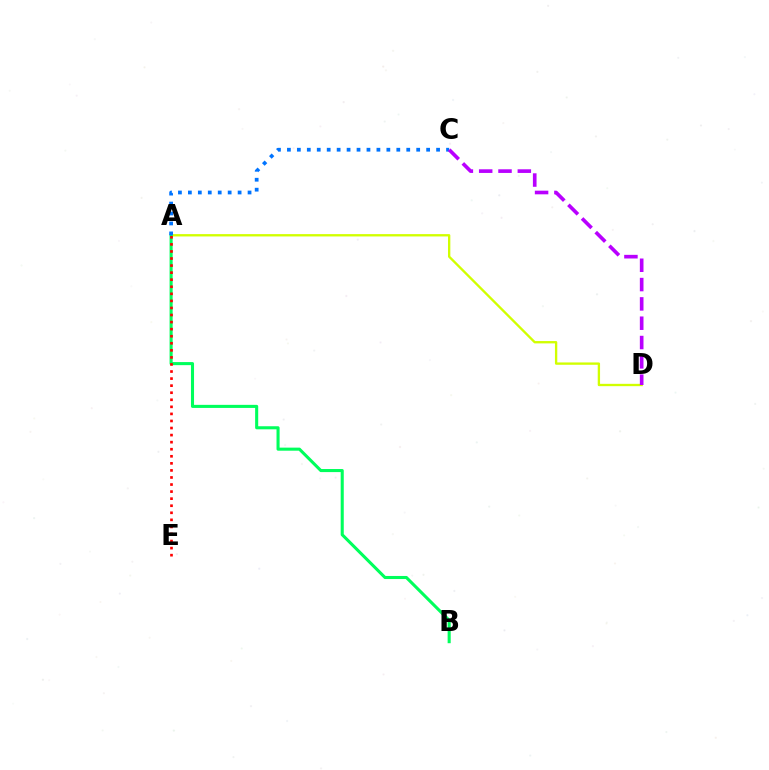{('A', 'D'): [{'color': '#d1ff00', 'line_style': 'solid', 'thickness': 1.68}], ('A', 'B'): [{'color': '#00ff5c', 'line_style': 'solid', 'thickness': 2.21}], ('A', 'C'): [{'color': '#0074ff', 'line_style': 'dotted', 'thickness': 2.7}], ('A', 'E'): [{'color': '#ff0000', 'line_style': 'dotted', 'thickness': 1.92}], ('C', 'D'): [{'color': '#b900ff', 'line_style': 'dashed', 'thickness': 2.62}]}